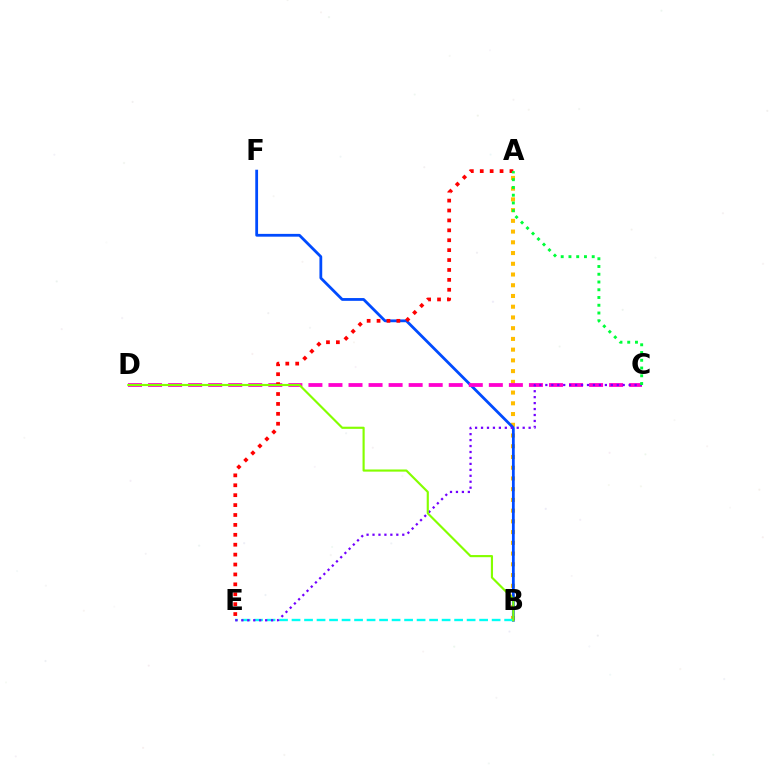{('A', 'B'): [{'color': '#ffbd00', 'line_style': 'dotted', 'thickness': 2.92}], ('B', 'F'): [{'color': '#004bff', 'line_style': 'solid', 'thickness': 2.01}], ('C', 'D'): [{'color': '#ff00cf', 'line_style': 'dashed', 'thickness': 2.72}], ('B', 'E'): [{'color': '#00fff6', 'line_style': 'dashed', 'thickness': 1.7}], ('A', 'E'): [{'color': '#ff0000', 'line_style': 'dotted', 'thickness': 2.69}], ('C', 'E'): [{'color': '#7200ff', 'line_style': 'dotted', 'thickness': 1.62}], ('B', 'D'): [{'color': '#84ff00', 'line_style': 'solid', 'thickness': 1.55}], ('A', 'C'): [{'color': '#00ff39', 'line_style': 'dotted', 'thickness': 2.11}]}